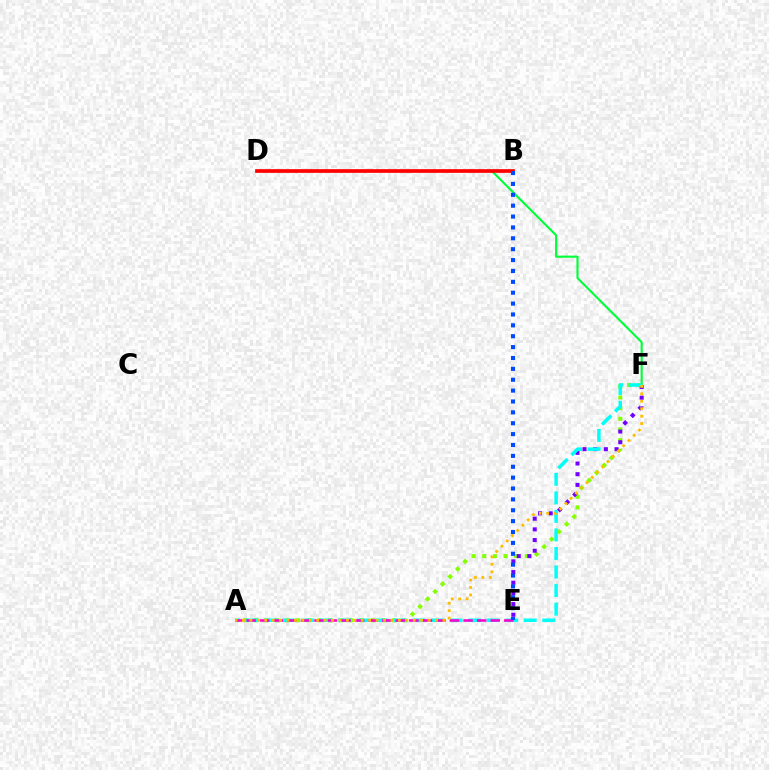{('A', 'F'): [{'color': '#84ff00', 'line_style': 'dotted', 'thickness': 2.89}, {'color': '#00fff6', 'line_style': 'dashed', 'thickness': 2.52}, {'color': '#ffbd00', 'line_style': 'dotted', 'thickness': 2.02}], ('D', 'F'): [{'color': '#00ff39', 'line_style': 'solid', 'thickness': 1.53}], ('B', 'D'): [{'color': '#ff0000', 'line_style': 'solid', 'thickness': 2.66}], ('E', 'F'): [{'color': '#7200ff', 'line_style': 'dotted', 'thickness': 2.9}], ('A', 'E'): [{'color': '#ff00cf', 'line_style': 'dashed', 'thickness': 1.84}], ('B', 'E'): [{'color': '#004bff', 'line_style': 'dotted', 'thickness': 2.96}]}